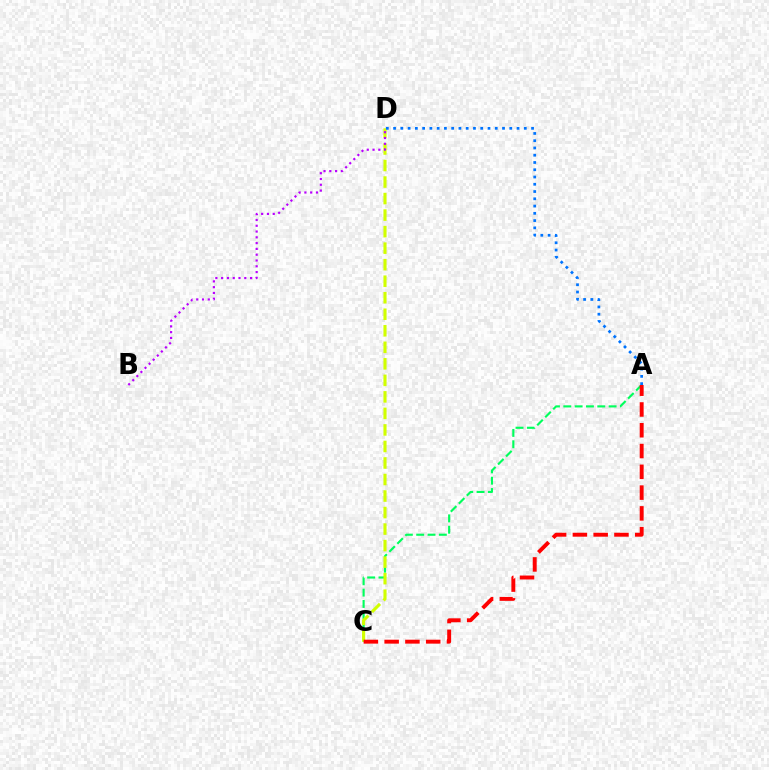{('A', 'C'): [{'color': '#00ff5c', 'line_style': 'dashed', 'thickness': 1.54}, {'color': '#ff0000', 'line_style': 'dashed', 'thickness': 2.82}], ('C', 'D'): [{'color': '#d1ff00', 'line_style': 'dashed', 'thickness': 2.24}], ('A', 'D'): [{'color': '#0074ff', 'line_style': 'dotted', 'thickness': 1.97}], ('B', 'D'): [{'color': '#b900ff', 'line_style': 'dotted', 'thickness': 1.57}]}